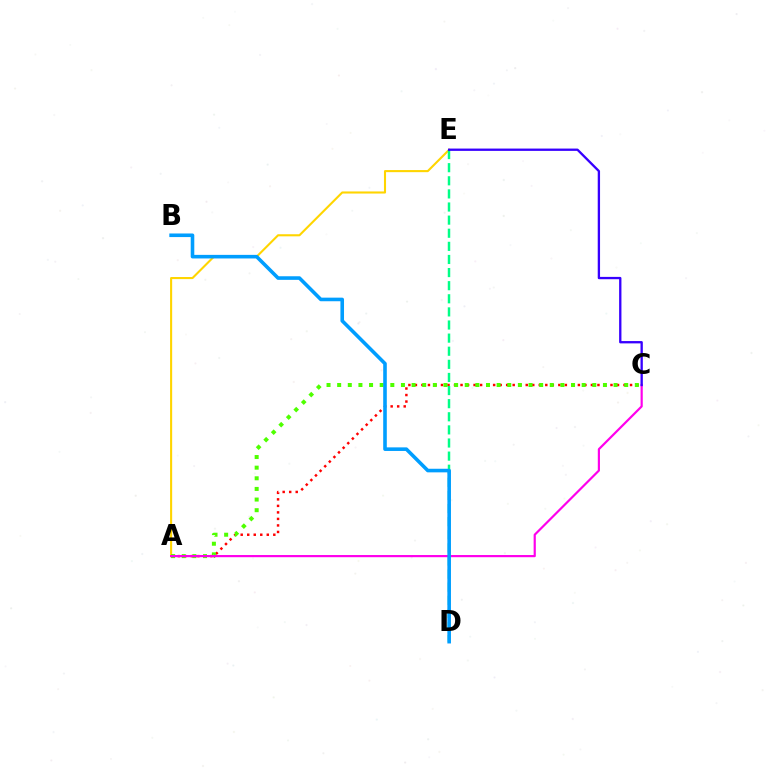{('A', 'C'): [{'color': '#ff0000', 'line_style': 'dotted', 'thickness': 1.77}, {'color': '#4fff00', 'line_style': 'dotted', 'thickness': 2.89}, {'color': '#ff00ed', 'line_style': 'solid', 'thickness': 1.57}], ('A', 'E'): [{'color': '#ffd500', 'line_style': 'solid', 'thickness': 1.51}], ('D', 'E'): [{'color': '#00ff86', 'line_style': 'dashed', 'thickness': 1.78}], ('B', 'D'): [{'color': '#009eff', 'line_style': 'solid', 'thickness': 2.59}], ('C', 'E'): [{'color': '#3700ff', 'line_style': 'solid', 'thickness': 1.67}]}